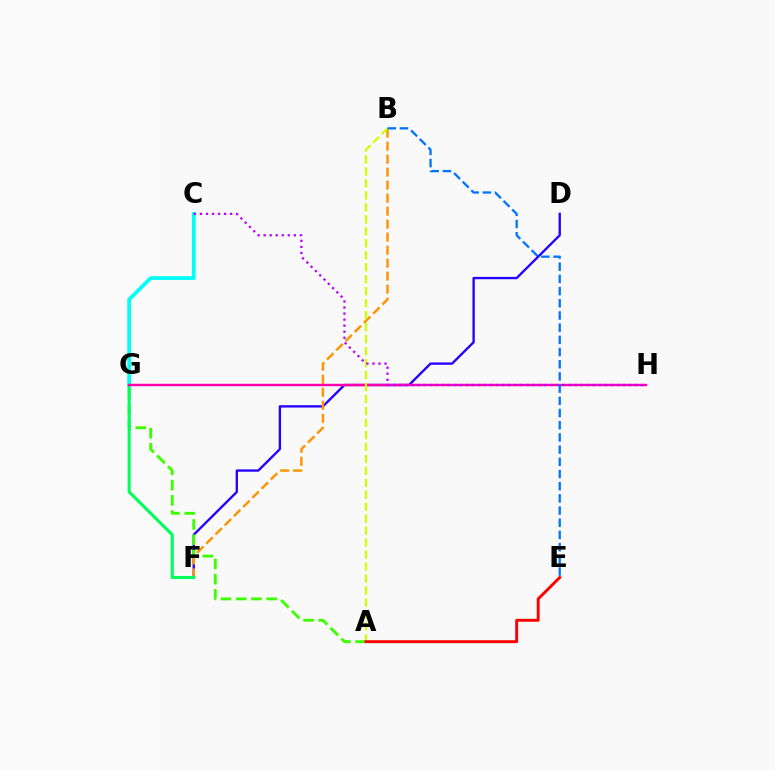{('D', 'F'): [{'color': '#2500ff', 'line_style': 'solid', 'thickness': 1.69}], ('B', 'F'): [{'color': '#ff9400', 'line_style': 'dashed', 'thickness': 1.77}], ('C', 'G'): [{'color': '#00fff6', 'line_style': 'solid', 'thickness': 2.7}], ('A', 'G'): [{'color': '#3dff00', 'line_style': 'dashed', 'thickness': 2.07}], ('F', 'G'): [{'color': '#00ff5c', 'line_style': 'solid', 'thickness': 2.22}], ('G', 'H'): [{'color': '#ff00ac', 'line_style': 'solid', 'thickness': 1.75}], ('A', 'B'): [{'color': '#d1ff00', 'line_style': 'dashed', 'thickness': 1.63}], ('A', 'E'): [{'color': '#ff0000', 'line_style': 'solid', 'thickness': 2.1}], ('C', 'H'): [{'color': '#b900ff', 'line_style': 'dotted', 'thickness': 1.64}], ('B', 'E'): [{'color': '#0074ff', 'line_style': 'dashed', 'thickness': 1.66}]}